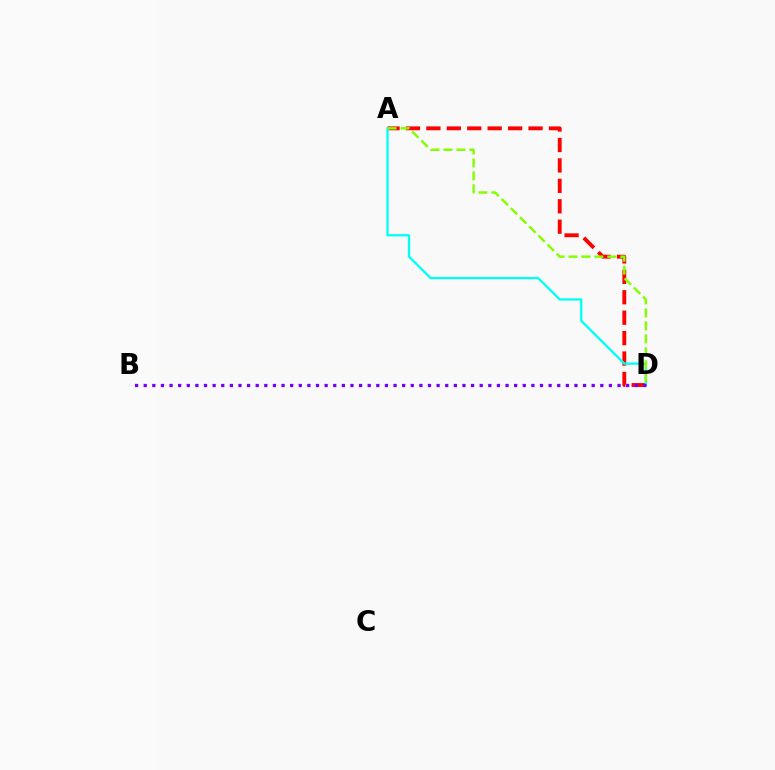{('A', 'D'): [{'color': '#ff0000', 'line_style': 'dashed', 'thickness': 2.78}, {'color': '#00fff6', 'line_style': 'solid', 'thickness': 1.66}, {'color': '#84ff00', 'line_style': 'dashed', 'thickness': 1.76}], ('B', 'D'): [{'color': '#7200ff', 'line_style': 'dotted', 'thickness': 2.34}]}